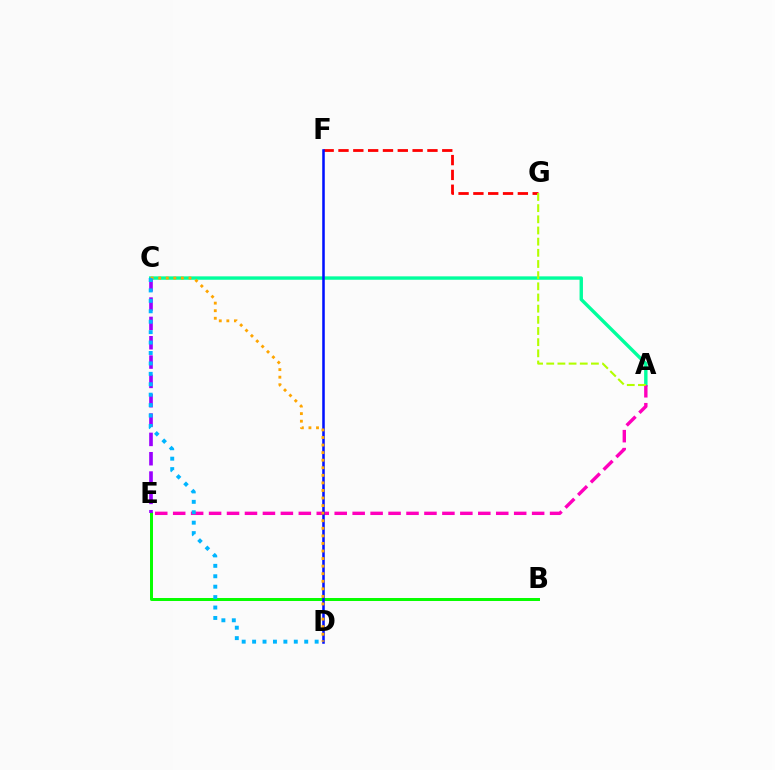{('A', 'C'): [{'color': '#00ff9d', 'line_style': 'solid', 'thickness': 2.45}], ('A', 'E'): [{'color': '#ff00bd', 'line_style': 'dashed', 'thickness': 2.44}], ('F', 'G'): [{'color': '#ff0000', 'line_style': 'dashed', 'thickness': 2.01}], ('B', 'E'): [{'color': '#08ff00', 'line_style': 'solid', 'thickness': 2.15}], ('D', 'F'): [{'color': '#0010ff', 'line_style': 'solid', 'thickness': 1.83}], ('C', 'E'): [{'color': '#9b00ff', 'line_style': 'dashed', 'thickness': 2.63}], ('A', 'G'): [{'color': '#b3ff00', 'line_style': 'dashed', 'thickness': 1.52}], ('C', 'D'): [{'color': '#ffa500', 'line_style': 'dotted', 'thickness': 2.06}, {'color': '#00b5ff', 'line_style': 'dotted', 'thickness': 2.83}]}